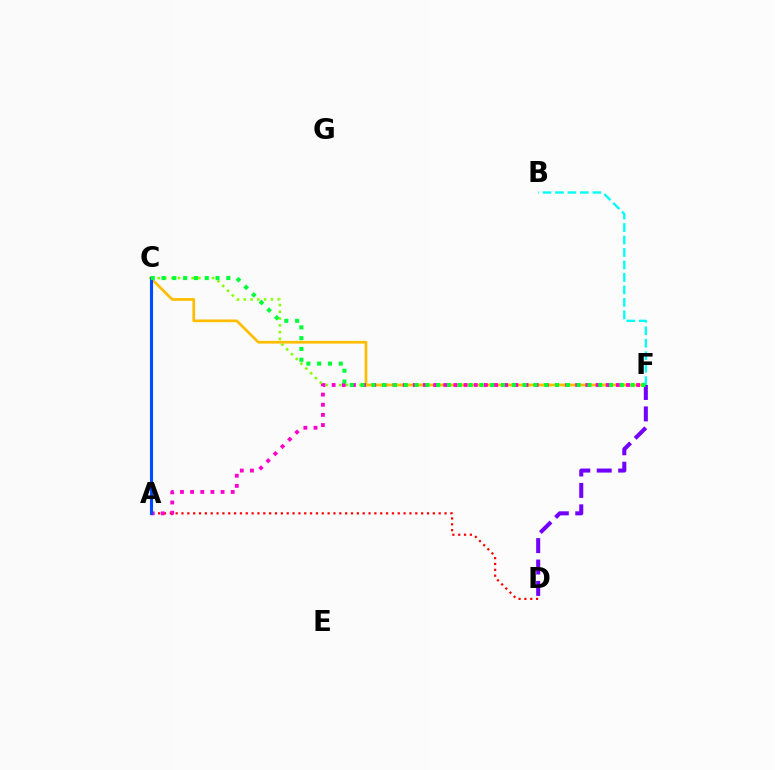{('C', 'F'): [{'color': '#84ff00', 'line_style': 'dotted', 'thickness': 1.84}, {'color': '#ffbd00', 'line_style': 'solid', 'thickness': 1.96}, {'color': '#00ff39', 'line_style': 'dotted', 'thickness': 2.93}], ('A', 'D'): [{'color': '#ff0000', 'line_style': 'dotted', 'thickness': 1.59}], ('A', 'F'): [{'color': '#ff00cf', 'line_style': 'dotted', 'thickness': 2.76}], ('B', 'F'): [{'color': '#00fff6', 'line_style': 'dashed', 'thickness': 1.69}], ('A', 'C'): [{'color': '#004bff', 'line_style': 'solid', 'thickness': 2.24}], ('D', 'F'): [{'color': '#7200ff', 'line_style': 'dashed', 'thickness': 2.91}]}